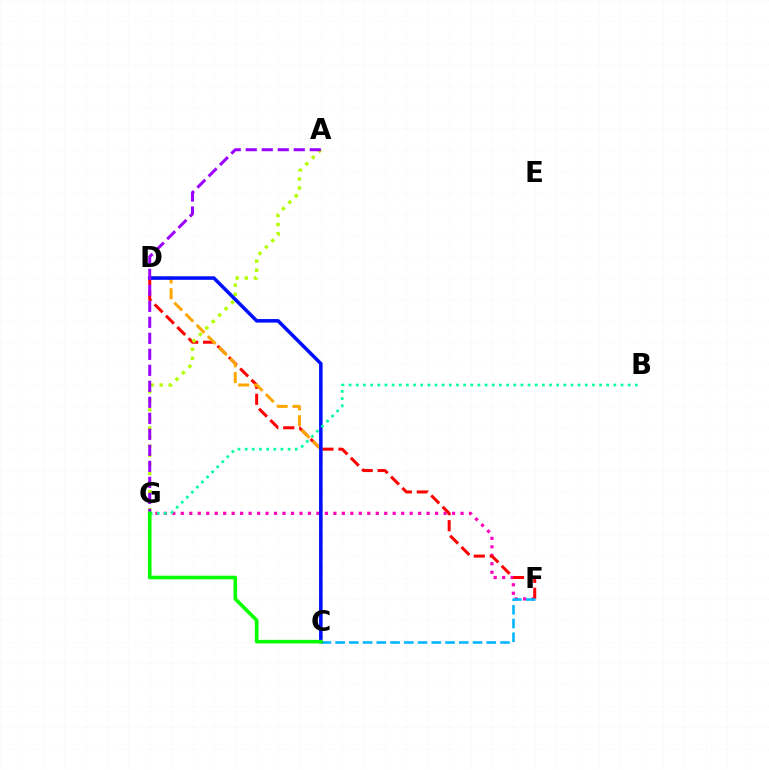{('F', 'G'): [{'color': '#ff00bd', 'line_style': 'dotted', 'thickness': 2.3}], ('D', 'F'): [{'color': '#ff0000', 'line_style': 'dashed', 'thickness': 2.18}], ('C', 'F'): [{'color': '#00b5ff', 'line_style': 'dashed', 'thickness': 1.87}], ('C', 'D'): [{'color': '#ffa500', 'line_style': 'dashed', 'thickness': 2.14}, {'color': '#0010ff', 'line_style': 'solid', 'thickness': 2.55}], ('A', 'G'): [{'color': '#b3ff00', 'line_style': 'dotted', 'thickness': 2.47}, {'color': '#9b00ff', 'line_style': 'dashed', 'thickness': 2.17}], ('B', 'G'): [{'color': '#00ff9d', 'line_style': 'dotted', 'thickness': 1.94}], ('C', 'G'): [{'color': '#08ff00', 'line_style': 'solid', 'thickness': 2.6}]}